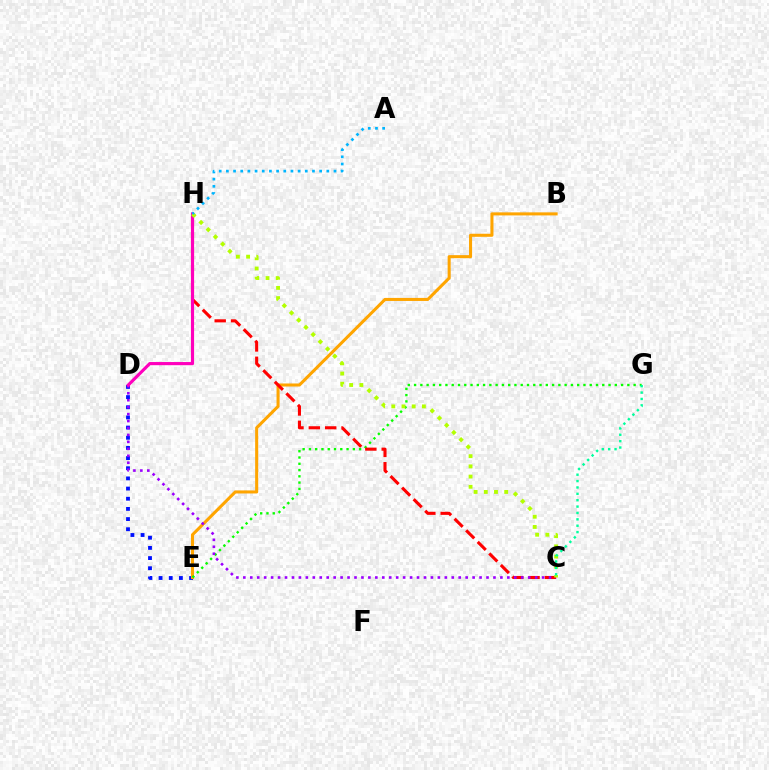{('D', 'E'): [{'color': '#0010ff', 'line_style': 'dotted', 'thickness': 2.76}], ('B', 'E'): [{'color': '#ffa500', 'line_style': 'solid', 'thickness': 2.2}], ('E', 'G'): [{'color': '#08ff00', 'line_style': 'dotted', 'thickness': 1.7}], ('C', 'H'): [{'color': '#ff0000', 'line_style': 'dashed', 'thickness': 2.22}, {'color': '#b3ff00', 'line_style': 'dotted', 'thickness': 2.77}], ('C', 'D'): [{'color': '#9b00ff', 'line_style': 'dotted', 'thickness': 1.89}], ('D', 'H'): [{'color': '#ff00bd', 'line_style': 'solid', 'thickness': 2.27}], ('C', 'G'): [{'color': '#00ff9d', 'line_style': 'dotted', 'thickness': 1.73}], ('A', 'H'): [{'color': '#00b5ff', 'line_style': 'dotted', 'thickness': 1.95}]}